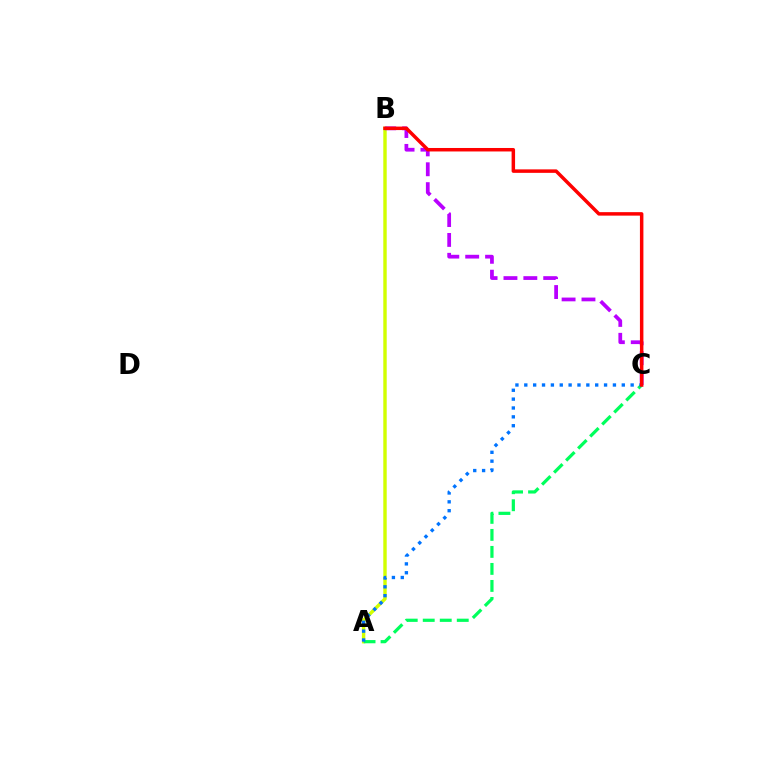{('A', 'B'): [{'color': '#d1ff00', 'line_style': 'solid', 'thickness': 2.46}], ('B', 'C'): [{'color': '#b900ff', 'line_style': 'dashed', 'thickness': 2.7}, {'color': '#ff0000', 'line_style': 'solid', 'thickness': 2.51}], ('A', 'C'): [{'color': '#00ff5c', 'line_style': 'dashed', 'thickness': 2.31}, {'color': '#0074ff', 'line_style': 'dotted', 'thickness': 2.41}]}